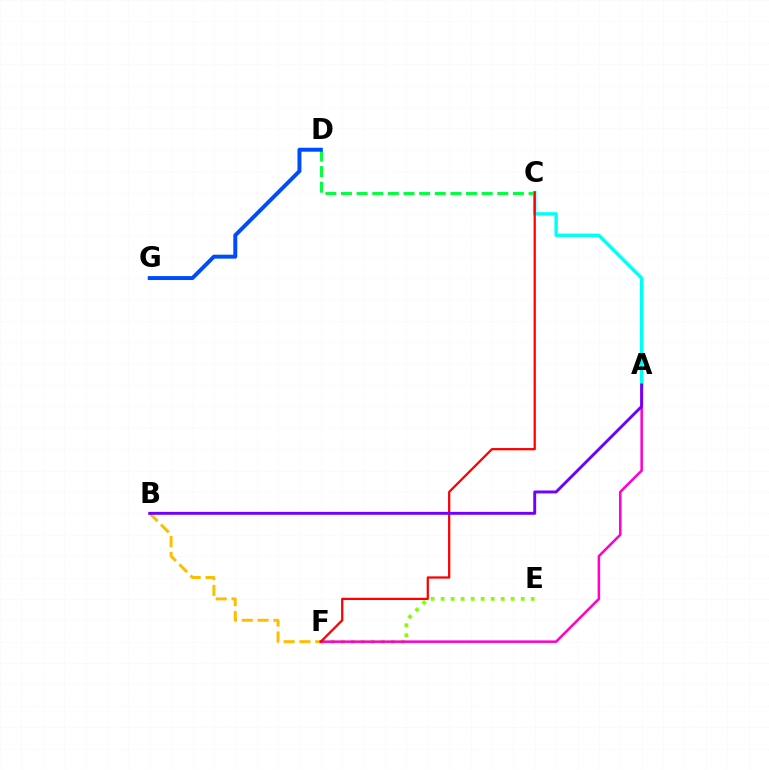{('B', 'F'): [{'color': '#ffbd00', 'line_style': 'dashed', 'thickness': 2.15}], ('E', 'F'): [{'color': '#84ff00', 'line_style': 'dotted', 'thickness': 2.72}], ('C', 'D'): [{'color': '#00ff39', 'line_style': 'dashed', 'thickness': 2.12}], ('A', 'F'): [{'color': '#ff00cf', 'line_style': 'solid', 'thickness': 1.82}], ('D', 'G'): [{'color': '#004bff', 'line_style': 'solid', 'thickness': 2.84}], ('A', 'C'): [{'color': '#00fff6', 'line_style': 'solid', 'thickness': 2.44}], ('C', 'F'): [{'color': '#ff0000', 'line_style': 'solid', 'thickness': 1.62}], ('A', 'B'): [{'color': '#7200ff', 'line_style': 'solid', 'thickness': 2.1}]}